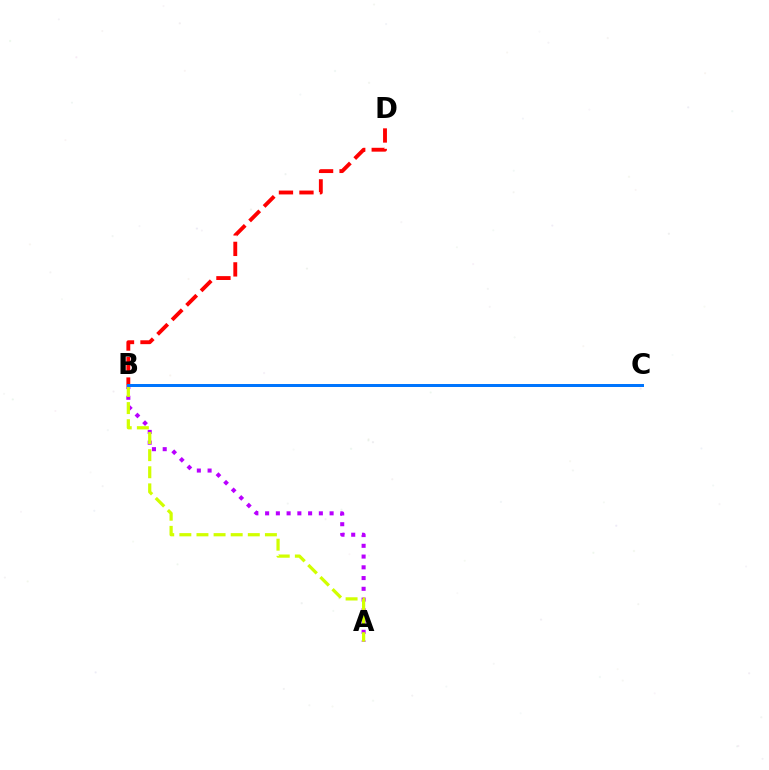{('A', 'B'): [{'color': '#b900ff', 'line_style': 'dotted', 'thickness': 2.92}, {'color': '#d1ff00', 'line_style': 'dashed', 'thickness': 2.32}], ('B', 'D'): [{'color': '#ff0000', 'line_style': 'dashed', 'thickness': 2.79}], ('B', 'C'): [{'color': '#00ff5c', 'line_style': 'solid', 'thickness': 2.03}, {'color': '#0074ff', 'line_style': 'solid', 'thickness': 2.14}]}